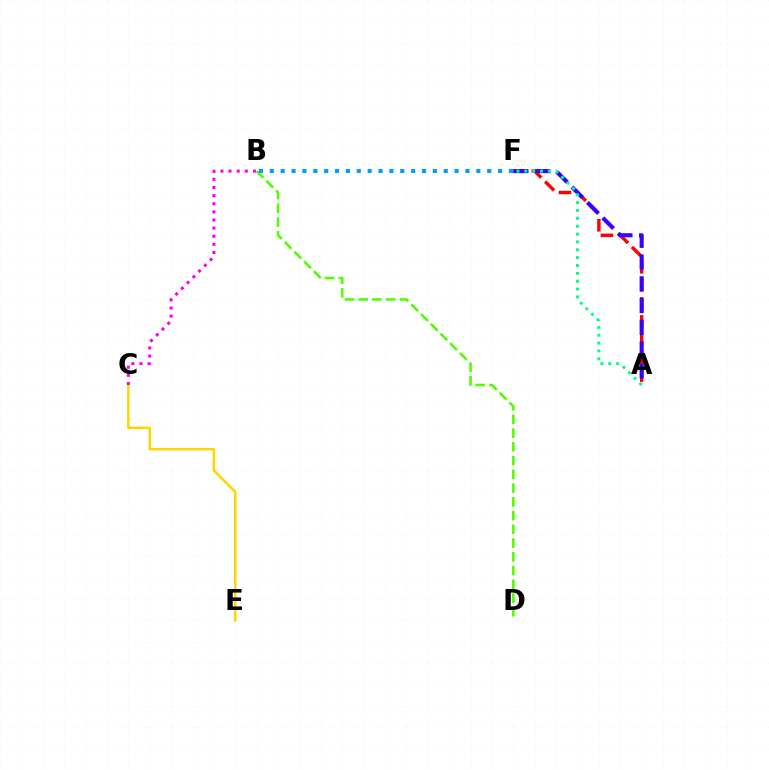{('C', 'E'): [{'color': '#ffd500', 'line_style': 'solid', 'thickness': 1.81}], ('B', 'D'): [{'color': '#4fff00', 'line_style': 'dashed', 'thickness': 1.87}], ('A', 'F'): [{'color': '#ff0000', 'line_style': 'dashed', 'thickness': 2.45}, {'color': '#3700ff', 'line_style': 'dashed', 'thickness': 2.96}, {'color': '#00ff86', 'line_style': 'dotted', 'thickness': 2.13}], ('B', 'C'): [{'color': '#ff00ed', 'line_style': 'dotted', 'thickness': 2.21}], ('B', 'F'): [{'color': '#009eff', 'line_style': 'dotted', 'thickness': 2.95}]}